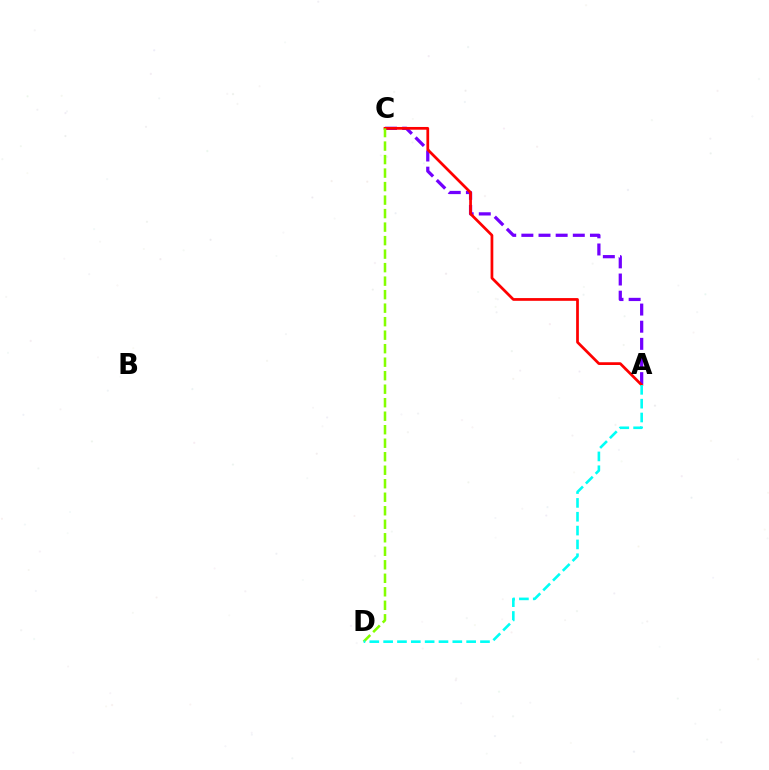{('A', 'C'): [{'color': '#7200ff', 'line_style': 'dashed', 'thickness': 2.33}, {'color': '#ff0000', 'line_style': 'solid', 'thickness': 1.97}], ('C', 'D'): [{'color': '#84ff00', 'line_style': 'dashed', 'thickness': 1.83}], ('A', 'D'): [{'color': '#00fff6', 'line_style': 'dashed', 'thickness': 1.88}]}